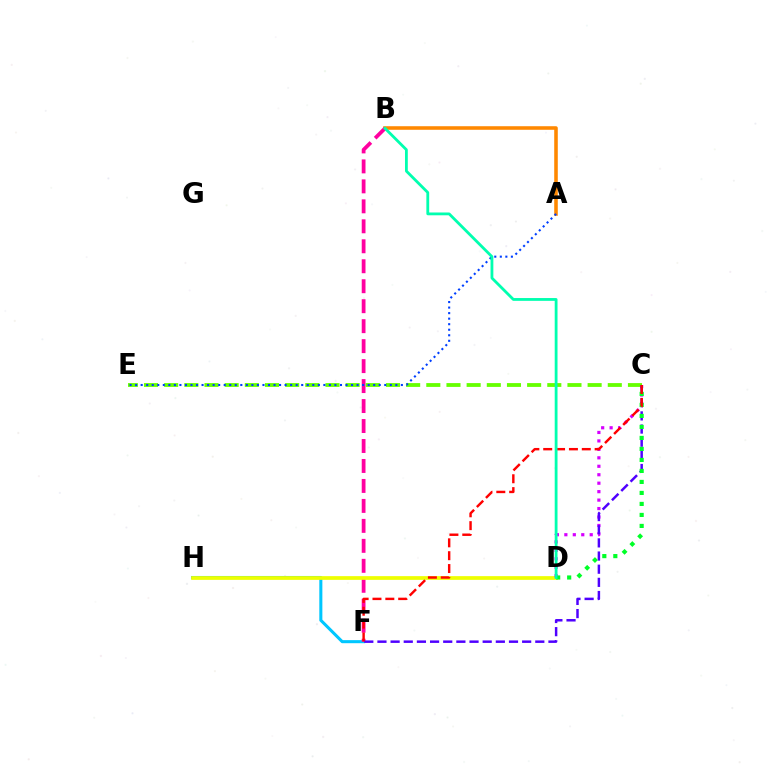{('F', 'H'): [{'color': '#00c7ff', 'line_style': 'solid', 'thickness': 2.2}], ('A', 'B'): [{'color': '#ff8800', 'line_style': 'solid', 'thickness': 2.56}], ('B', 'F'): [{'color': '#ff00a0', 'line_style': 'dashed', 'thickness': 2.71}], ('D', 'H'): [{'color': '#eeff00', 'line_style': 'solid', 'thickness': 2.69}], ('C', 'D'): [{'color': '#d600ff', 'line_style': 'dotted', 'thickness': 2.3}, {'color': '#00ff27', 'line_style': 'dotted', 'thickness': 2.99}], ('C', 'E'): [{'color': '#66ff00', 'line_style': 'dashed', 'thickness': 2.74}], ('C', 'F'): [{'color': '#4f00ff', 'line_style': 'dashed', 'thickness': 1.79}, {'color': '#ff0000', 'line_style': 'dashed', 'thickness': 1.75}], ('A', 'E'): [{'color': '#003fff', 'line_style': 'dotted', 'thickness': 1.5}], ('B', 'D'): [{'color': '#00ffaf', 'line_style': 'solid', 'thickness': 2.02}]}